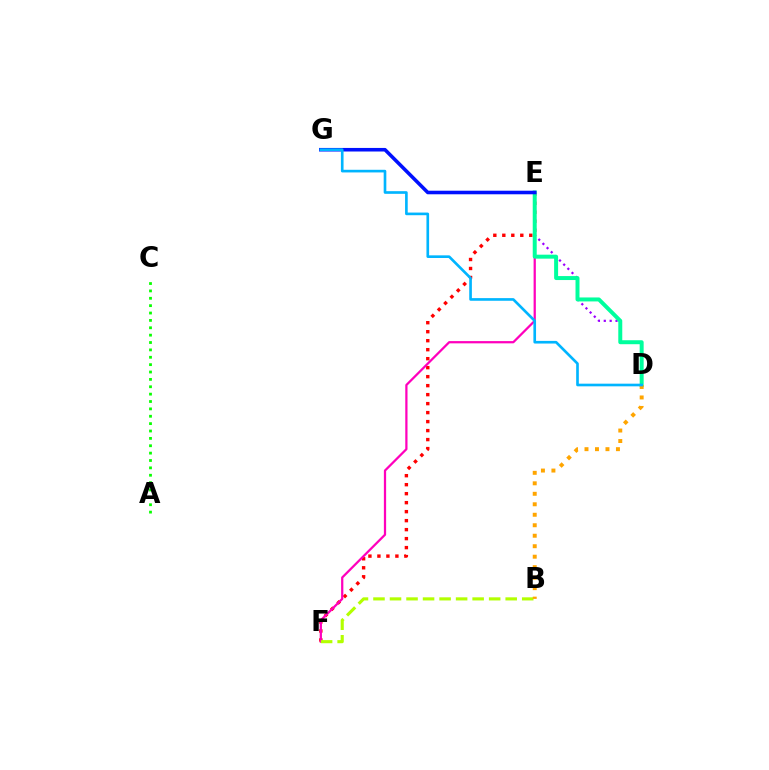{('E', 'F'): [{'color': '#ff0000', 'line_style': 'dotted', 'thickness': 2.44}, {'color': '#ff00bd', 'line_style': 'solid', 'thickness': 1.62}], ('D', 'E'): [{'color': '#9b00ff', 'line_style': 'dotted', 'thickness': 1.6}, {'color': '#00ff9d', 'line_style': 'solid', 'thickness': 2.86}], ('B', 'F'): [{'color': '#b3ff00', 'line_style': 'dashed', 'thickness': 2.25}], ('E', 'G'): [{'color': '#0010ff', 'line_style': 'solid', 'thickness': 2.57}], ('A', 'C'): [{'color': '#08ff00', 'line_style': 'dotted', 'thickness': 2.0}], ('B', 'D'): [{'color': '#ffa500', 'line_style': 'dotted', 'thickness': 2.85}], ('D', 'G'): [{'color': '#00b5ff', 'line_style': 'solid', 'thickness': 1.91}]}